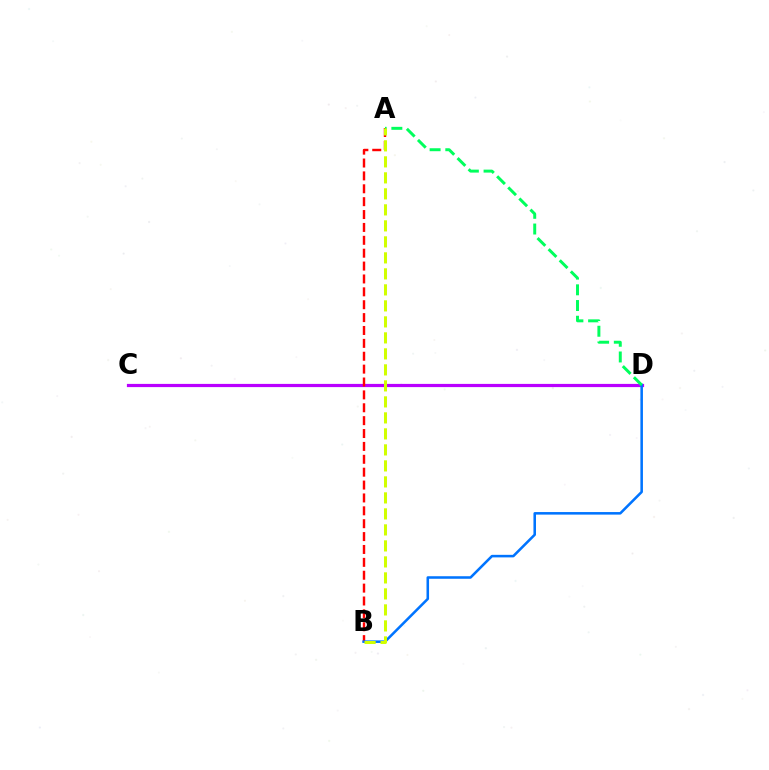{('C', 'D'): [{'color': '#b900ff', 'line_style': 'solid', 'thickness': 2.31}], ('A', 'B'): [{'color': '#ff0000', 'line_style': 'dashed', 'thickness': 1.75}, {'color': '#d1ff00', 'line_style': 'dashed', 'thickness': 2.17}], ('B', 'D'): [{'color': '#0074ff', 'line_style': 'solid', 'thickness': 1.84}], ('A', 'D'): [{'color': '#00ff5c', 'line_style': 'dashed', 'thickness': 2.13}]}